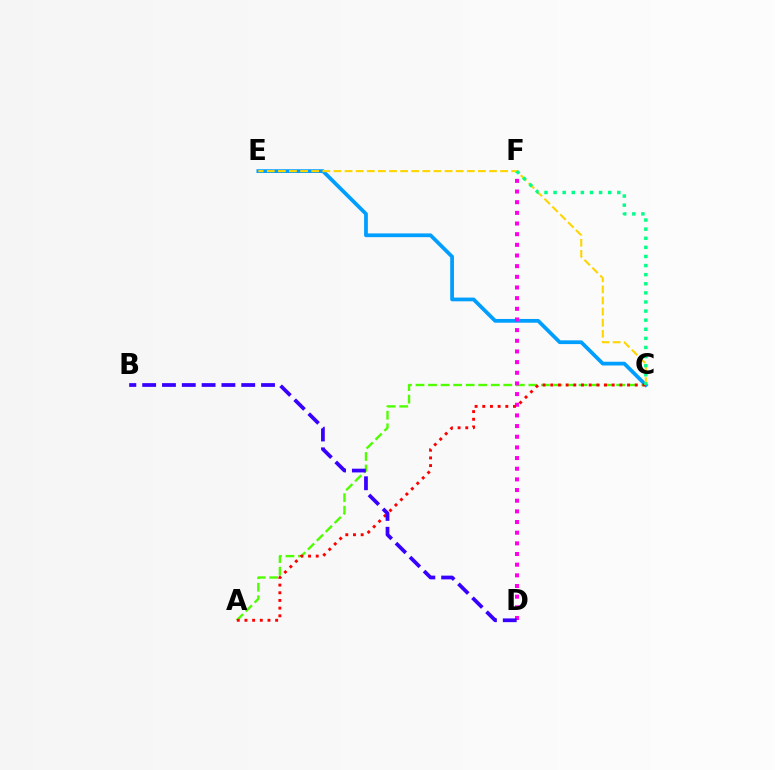{('A', 'C'): [{'color': '#4fff00', 'line_style': 'dashed', 'thickness': 1.7}, {'color': '#ff0000', 'line_style': 'dotted', 'thickness': 2.09}], ('C', 'E'): [{'color': '#009eff', 'line_style': 'solid', 'thickness': 2.7}, {'color': '#ffd500', 'line_style': 'dashed', 'thickness': 1.51}], ('D', 'F'): [{'color': '#ff00ed', 'line_style': 'dotted', 'thickness': 2.9}], ('C', 'F'): [{'color': '#00ff86', 'line_style': 'dotted', 'thickness': 2.47}], ('B', 'D'): [{'color': '#3700ff', 'line_style': 'dashed', 'thickness': 2.69}]}